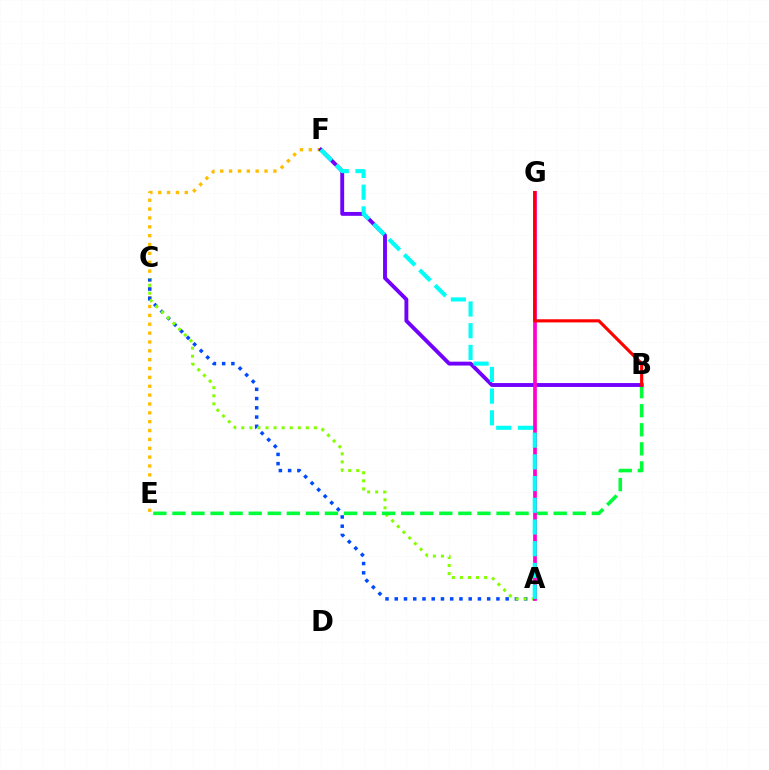{('E', 'F'): [{'color': '#ffbd00', 'line_style': 'dotted', 'thickness': 2.41}], ('A', 'C'): [{'color': '#004bff', 'line_style': 'dotted', 'thickness': 2.51}, {'color': '#84ff00', 'line_style': 'dotted', 'thickness': 2.19}], ('B', 'E'): [{'color': '#00ff39', 'line_style': 'dashed', 'thickness': 2.59}], ('B', 'F'): [{'color': '#7200ff', 'line_style': 'solid', 'thickness': 2.78}], ('A', 'G'): [{'color': '#ff00cf', 'line_style': 'solid', 'thickness': 2.67}], ('B', 'G'): [{'color': '#ff0000', 'line_style': 'solid', 'thickness': 2.26}], ('A', 'F'): [{'color': '#00fff6', 'line_style': 'dashed', 'thickness': 2.95}]}